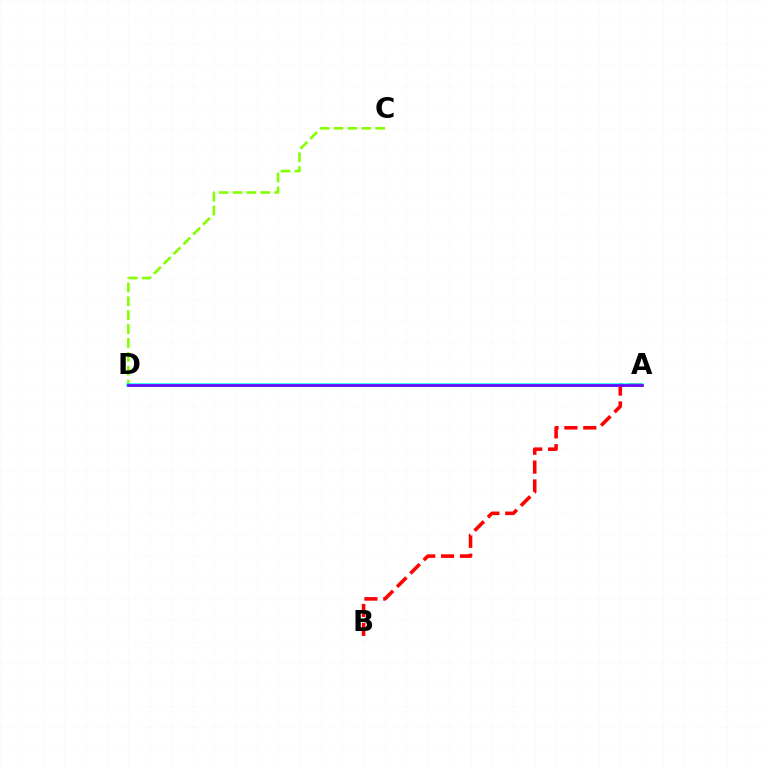{('A', 'B'): [{'color': '#ff0000', 'line_style': 'dashed', 'thickness': 2.57}], ('C', 'D'): [{'color': '#84ff00', 'line_style': 'dashed', 'thickness': 1.89}], ('A', 'D'): [{'color': '#00fff6', 'line_style': 'solid', 'thickness': 2.52}, {'color': '#7200ff', 'line_style': 'solid', 'thickness': 1.93}]}